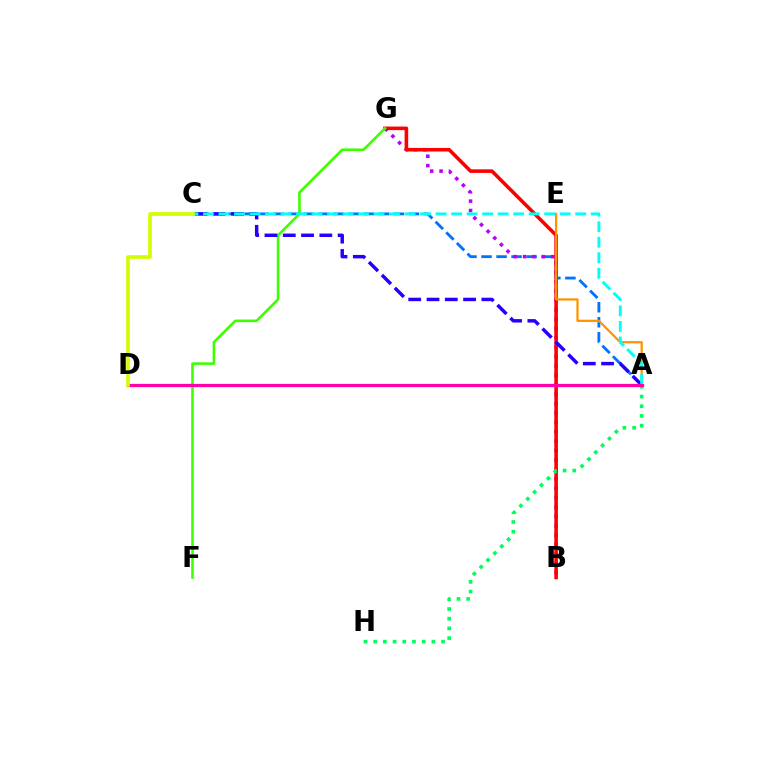{('A', 'C'): [{'color': '#0074ff', 'line_style': 'dashed', 'thickness': 2.04}, {'color': '#2500ff', 'line_style': 'dashed', 'thickness': 2.48}, {'color': '#00fff6', 'line_style': 'dashed', 'thickness': 2.11}], ('B', 'G'): [{'color': '#b900ff', 'line_style': 'dotted', 'thickness': 2.55}, {'color': '#ff0000', 'line_style': 'solid', 'thickness': 2.58}], ('A', 'E'): [{'color': '#ff9400', 'line_style': 'solid', 'thickness': 1.61}], ('F', 'G'): [{'color': '#3dff00', 'line_style': 'solid', 'thickness': 1.86}], ('A', 'H'): [{'color': '#00ff5c', 'line_style': 'dotted', 'thickness': 2.64}], ('A', 'D'): [{'color': '#ff00ac', 'line_style': 'solid', 'thickness': 2.33}], ('C', 'D'): [{'color': '#d1ff00', 'line_style': 'solid', 'thickness': 2.63}]}